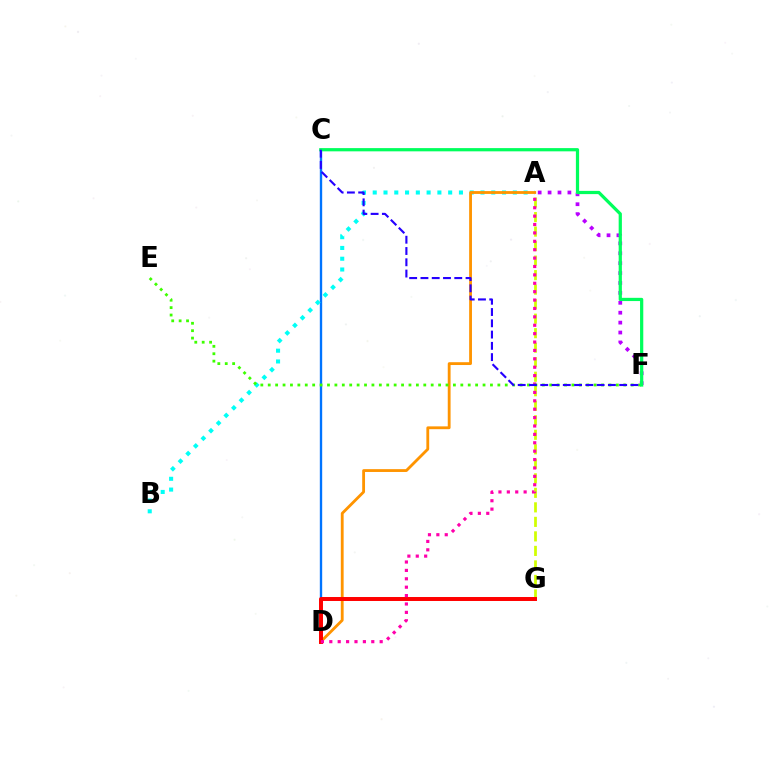{('C', 'D'): [{'color': '#0074ff', 'line_style': 'solid', 'thickness': 1.7}], ('A', 'B'): [{'color': '#00fff6', 'line_style': 'dotted', 'thickness': 2.93}], ('A', 'F'): [{'color': '#b900ff', 'line_style': 'dotted', 'thickness': 2.69}], ('A', 'D'): [{'color': '#ff9400', 'line_style': 'solid', 'thickness': 2.03}, {'color': '#ff00ac', 'line_style': 'dotted', 'thickness': 2.28}], ('A', 'G'): [{'color': '#d1ff00', 'line_style': 'dashed', 'thickness': 1.97}], ('D', 'G'): [{'color': '#ff0000', 'line_style': 'solid', 'thickness': 2.86}], ('E', 'F'): [{'color': '#3dff00', 'line_style': 'dotted', 'thickness': 2.01}], ('C', 'F'): [{'color': '#00ff5c', 'line_style': 'solid', 'thickness': 2.32}, {'color': '#2500ff', 'line_style': 'dashed', 'thickness': 1.53}]}